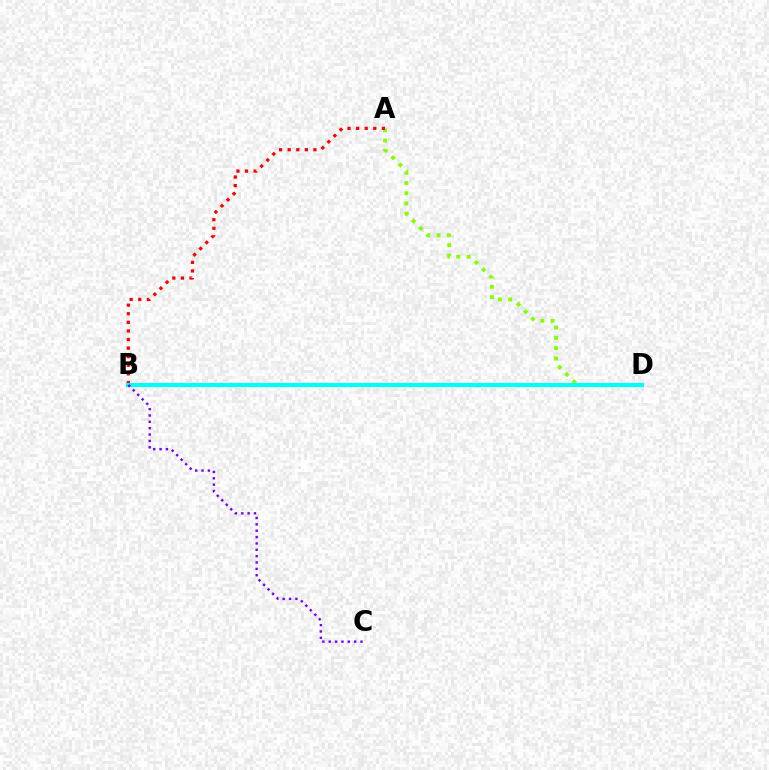{('A', 'D'): [{'color': '#84ff00', 'line_style': 'dotted', 'thickness': 2.79}], ('A', 'B'): [{'color': '#ff0000', 'line_style': 'dotted', 'thickness': 2.33}], ('B', 'D'): [{'color': '#00fff6', 'line_style': 'solid', 'thickness': 2.97}], ('B', 'C'): [{'color': '#7200ff', 'line_style': 'dotted', 'thickness': 1.73}]}